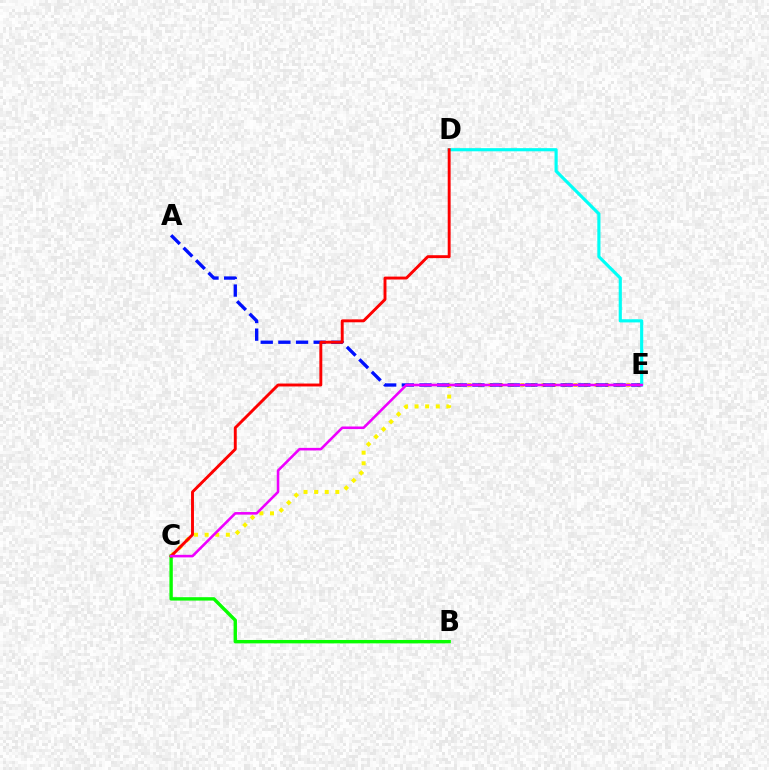{('C', 'E'): [{'color': '#fcf500', 'line_style': 'dotted', 'thickness': 2.88}, {'color': '#ee00ff', 'line_style': 'solid', 'thickness': 1.85}], ('B', 'C'): [{'color': '#08ff00', 'line_style': 'solid', 'thickness': 2.44}], ('A', 'E'): [{'color': '#0010ff', 'line_style': 'dashed', 'thickness': 2.4}], ('D', 'E'): [{'color': '#00fff6', 'line_style': 'solid', 'thickness': 2.27}], ('C', 'D'): [{'color': '#ff0000', 'line_style': 'solid', 'thickness': 2.1}]}